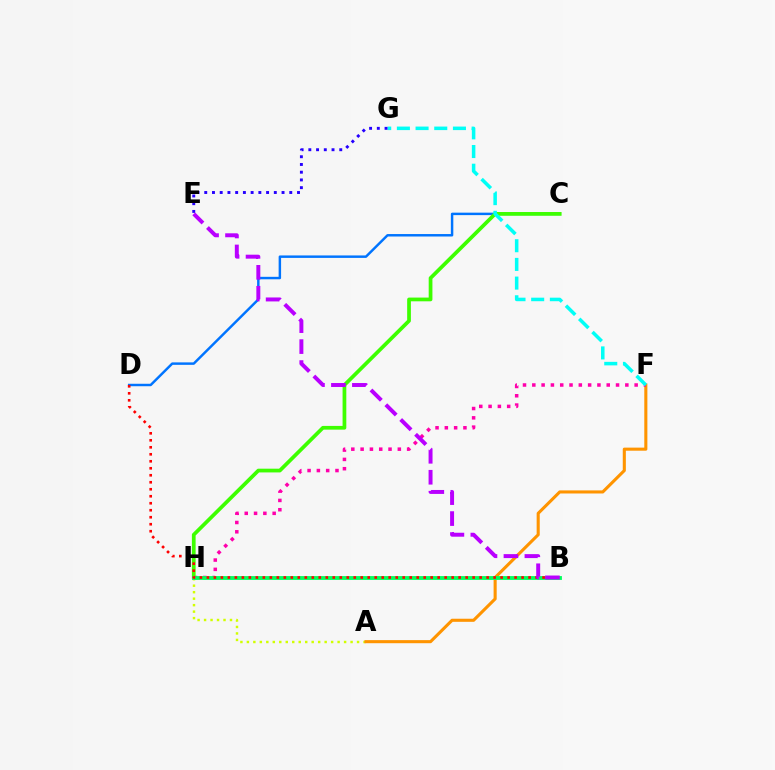{('A', 'H'): [{'color': '#d1ff00', 'line_style': 'dotted', 'thickness': 1.76}], ('C', 'D'): [{'color': '#0074ff', 'line_style': 'solid', 'thickness': 1.77}], ('A', 'F'): [{'color': '#ff9400', 'line_style': 'solid', 'thickness': 2.22}], ('F', 'H'): [{'color': '#ff00ac', 'line_style': 'dotted', 'thickness': 2.53}], ('C', 'H'): [{'color': '#3dff00', 'line_style': 'solid', 'thickness': 2.69}], ('B', 'H'): [{'color': '#00ff5c', 'line_style': 'solid', 'thickness': 2.76}], ('B', 'D'): [{'color': '#ff0000', 'line_style': 'dotted', 'thickness': 1.9}], ('B', 'E'): [{'color': '#b900ff', 'line_style': 'dashed', 'thickness': 2.85}], ('F', 'G'): [{'color': '#00fff6', 'line_style': 'dashed', 'thickness': 2.54}], ('E', 'G'): [{'color': '#2500ff', 'line_style': 'dotted', 'thickness': 2.1}]}